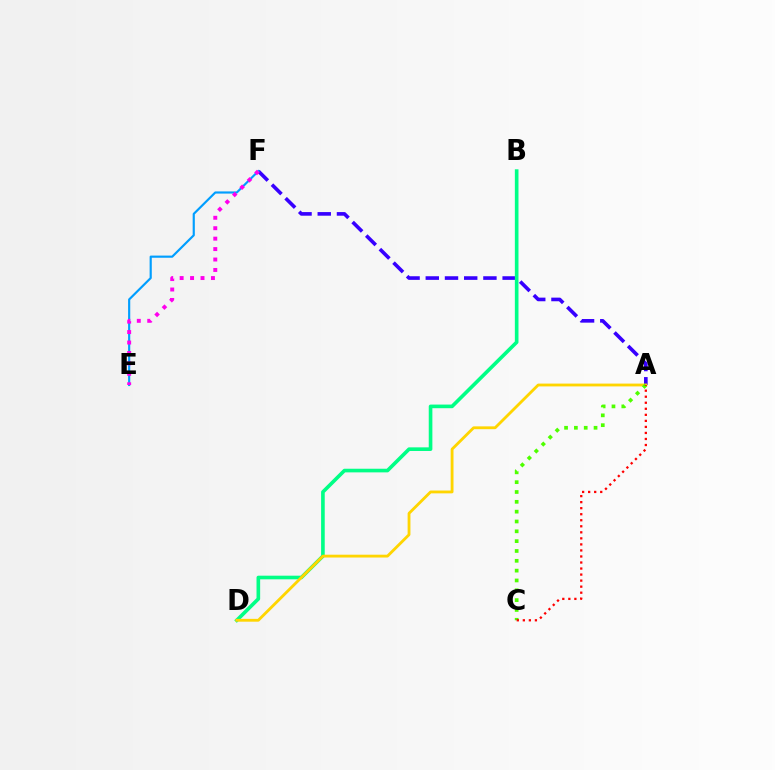{('A', 'F'): [{'color': '#3700ff', 'line_style': 'dashed', 'thickness': 2.61}], ('E', 'F'): [{'color': '#009eff', 'line_style': 'solid', 'thickness': 1.56}, {'color': '#ff00ed', 'line_style': 'dotted', 'thickness': 2.84}], ('B', 'D'): [{'color': '#00ff86', 'line_style': 'solid', 'thickness': 2.61}], ('A', 'D'): [{'color': '#ffd500', 'line_style': 'solid', 'thickness': 2.03}], ('A', 'C'): [{'color': '#4fff00', 'line_style': 'dotted', 'thickness': 2.67}, {'color': '#ff0000', 'line_style': 'dotted', 'thickness': 1.64}]}